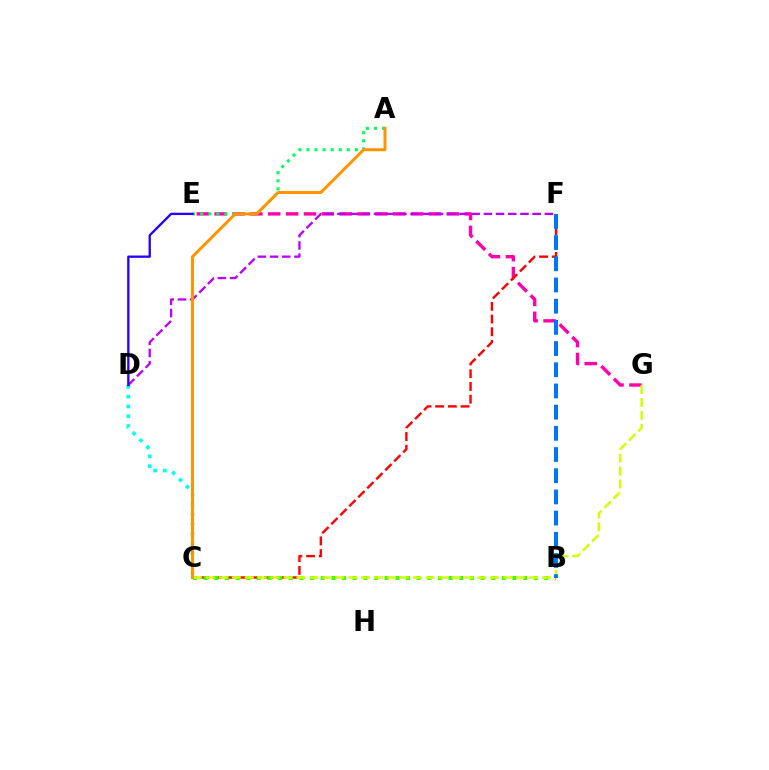{('E', 'G'): [{'color': '#ff00ac', 'line_style': 'dashed', 'thickness': 2.43}], ('C', 'F'): [{'color': '#ff0000', 'line_style': 'dashed', 'thickness': 1.73}], ('C', 'D'): [{'color': '#00fff6', 'line_style': 'dotted', 'thickness': 2.66}], ('B', 'C'): [{'color': '#3dff00', 'line_style': 'dotted', 'thickness': 2.89}], ('C', 'G'): [{'color': '#d1ff00', 'line_style': 'dashed', 'thickness': 1.76}], ('B', 'F'): [{'color': '#0074ff', 'line_style': 'dashed', 'thickness': 2.88}], ('D', 'F'): [{'color': '#b900ff', 'line_style': 'dashed', 'thickness': 1.66}], ('A', 'E'): [{'color': '#00ff5c', 'line_style': 'dotted', 'thickness': 2.19}], ('D', 'E'): [{'color': '#2500ff', 'line_style': 'solid', 'thickness': 1.67}], ('A', 'C'): [{'color': '#ff9400', 'line_style': 'solid', 'thickness': 2.15}]}